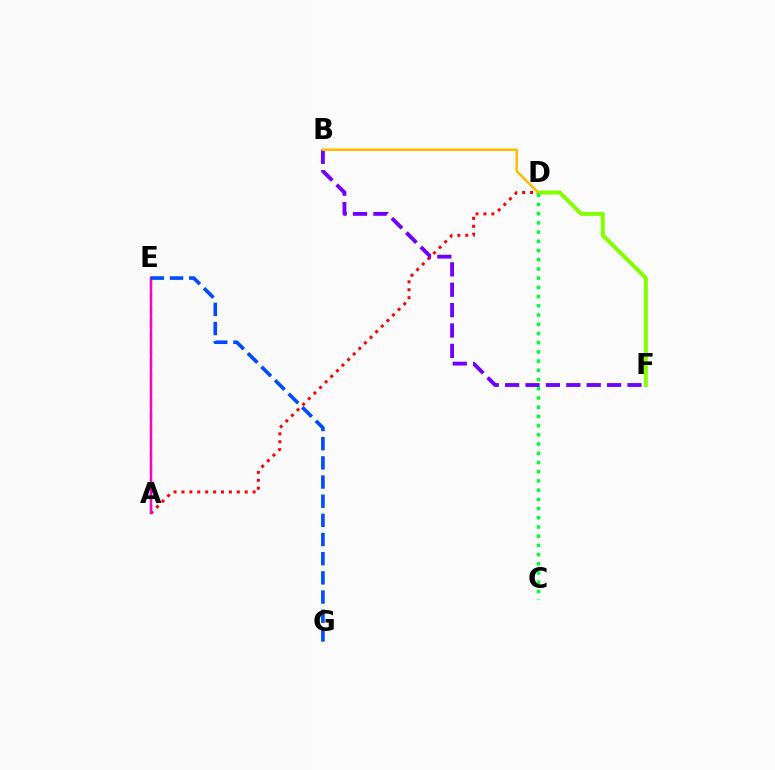{('A', 'E'): [{'color': '#00fff6', 'line_style': 'dashed', 'thickness': 1.79}, {'color': '#ff00cf', 'line_style': 'solid', 'thickness': 1.79}], ('A', 'D'): [{'color': '#ff0000', 'line_style': 'dotted', 'thickness': 2.15}], ('D', 'F'): [{'color': '#84ff00', 'line_style': 'solid', 'thickness': 2.87}], ('B', 'F'): [{'color': '#7200ff', 'line_style': 'dashed', 'thickness': 2.77}], ('B', 'D'): [{'color': '#ffbd00', 'line_style': 'solid', 'thickness': 1.82}], ('C', 'D'): [{'color': '#00ff39', 'line_style': 'dotted', 'thickness': 2.5}], ('E', 'G'): [{'color': '#004bff', 'line_style': 'dashed', 'thickness': 2.6}]}